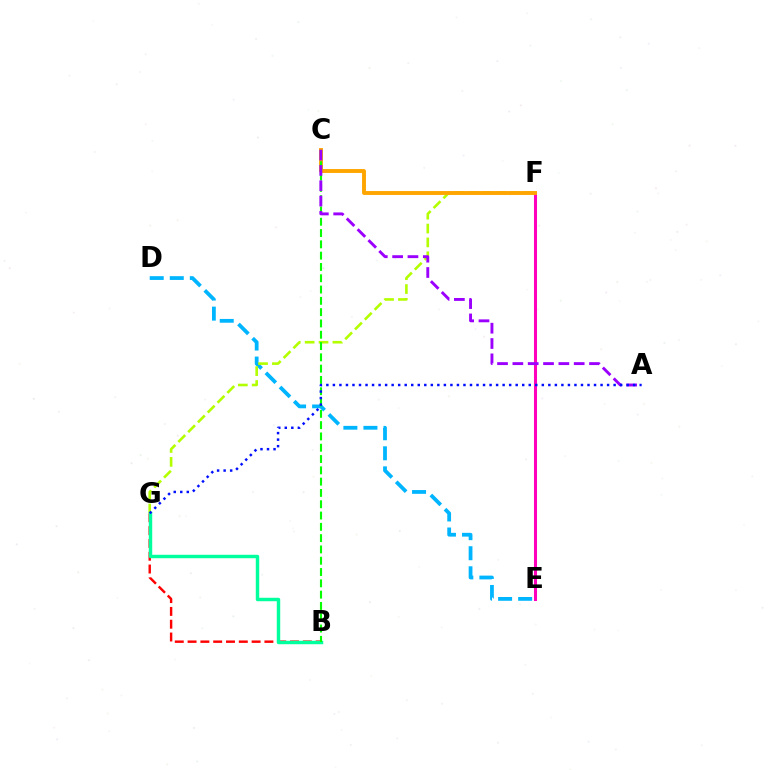{('D', 'E'): [{'color': '#00b5ff', 'line_style': 'dashed', 'thickness': 2.72}], ('B', 'G'): [{'color': '#ff0000', 'line_style': 'dashed', 'thickness': 1.74}, {'color': '#00ff9d', 'line_style': 'solid', 'thickness': 2.47}], ('F', 'G'): [{'color': '#b3ff00', 'line_style': 'dashed', 'thickness': 1.88}], ('E', 'F'): [{'color': '#ff00bd', 'line_style': 'solid', 'thickness': 2.2}], ('C', 'F'): [{'color': '#ffa500', 'line_style': 'solid', 'thickness': 2.8}], ('B', 'C'): [{'color': '#08ff00', 'line_style': 'dashed', 'thickness': 1.54}], ('A', 'C'): [{'color': '#9b00ff', 'line_style': 'dashed', 'thickness': 2.08}], ('A', 'G'): [{'color': '#0010ff', 'line_style': 'dotted', 'thickness': 1.77}]}